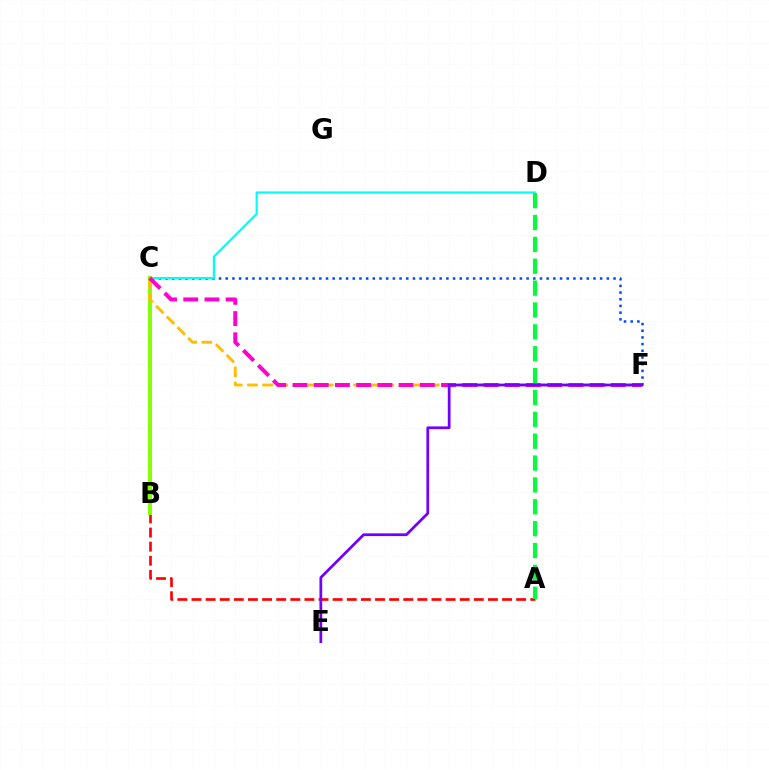{('A', 'B'): [{'color': '#ff0000', 'line_style': 'dashed', 'thickness': 1.92}], ('B', 'C'): [{'color': '#84ff00', 'line_style': 'solid', 'thickness': 2.86}], ('C', 'F'): [{'color': '#004bff', 'line_style': 'dotted', 'thickness': 1.82}, {'color': '#ffbd00', 'line_style': 'dashed', 'thickness': 2.06}, {'color': '#ff00cf', 'line_style': 'dashed', 'thickness': 2.88}], ('C', 'D'): [{'color': '#00fff6', 'line_style': 'solid', 'thickness': 1.58}], ('E', 'F'): [{'color': '#7200ff', 'line_style': 'solid', 'thickness': 1.98}], ('A', 'D'): [{'color': '#00ff39', 'line_style': 'dashed', 'thickness': 2.97}]}